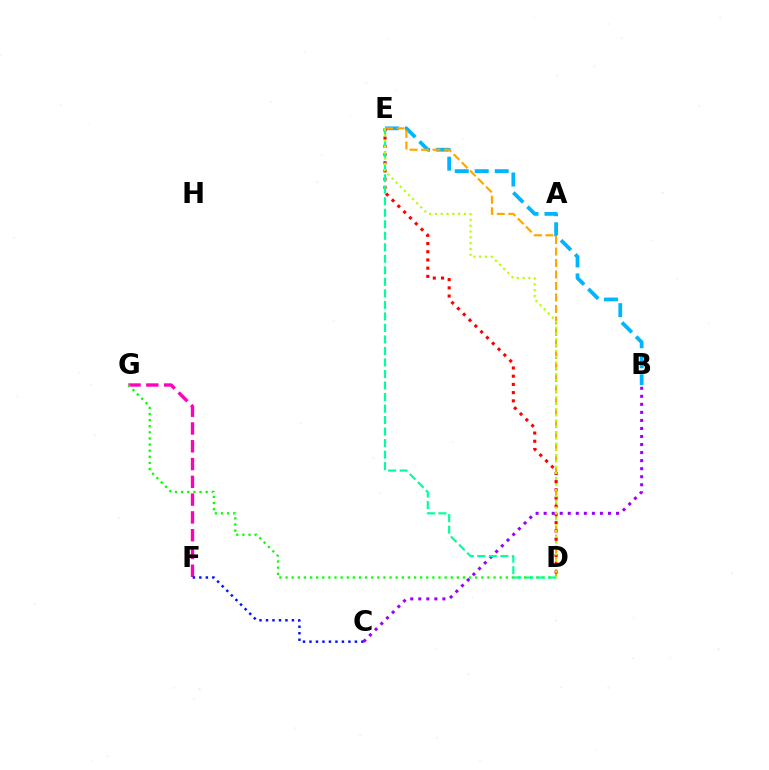{('B', 'E'): [{'color': '#00b5ff', 'line_style': 'dashed', 'thickness': 2.72}], ('F', 'G'): [{'color': '#ff00bd', 'line_style': 'dashed', 'thickness': 2.42}], ('D', 'G'): [{'color': '#08ff00', 'line_style': 'dotted', 'thickness': 1.66}], ('D', 'E'): [{'color': '#ffa500', 'line_style': 'dashed', 'thickness': 1.56}, {'color': '#ff0000', 'line_style': 'dotted', 'thickness': 2.23}, {'color': '#00ff9d', 'line_style': 'dashed', 'thickness': 1.56}, {'color': '#b3ff00', 'line_style': 'dotted', 'thickness': 1.58}], ('B', 'C'): [{'color': '#9b00ff', 'line_style': 'dotted', 'thickness': 2.18}], ('C', 'F'): [{'color': '#0010ff', 'line_style': 'dotted', 'thickness': 1.76}]}